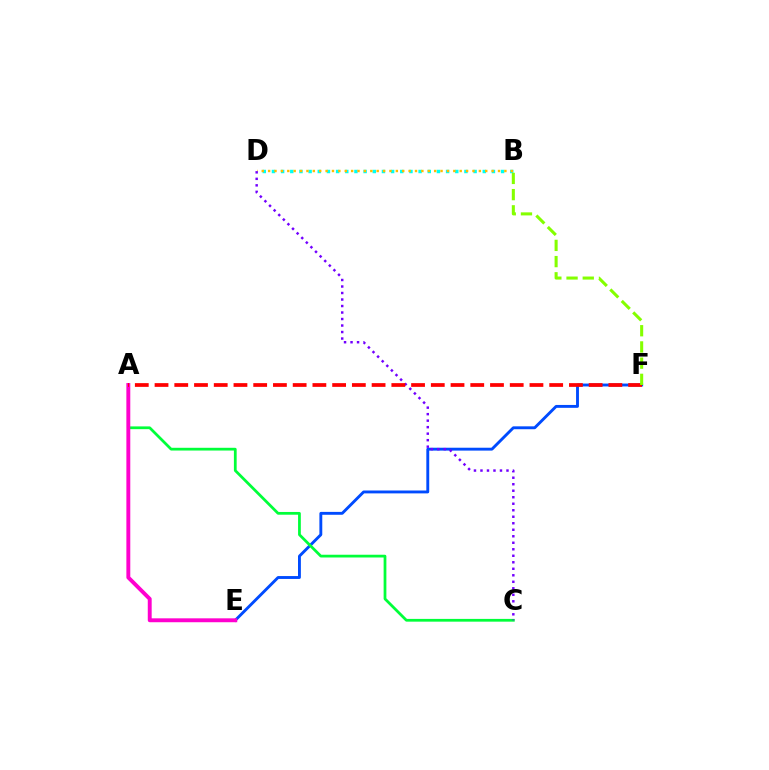{('B', 'D'): [{'color': '#00fff6', 'line_style': 'dotted', 'thickness': 2.49}, {'color': '#ffbd00', 'line_style': 'dotted', 'thickness': 1.74}], ('E', 'F'): [{'color': '#004bff', 'line_style': 'solid', 'thickness': 2.07}], ('A', 'C'): [{'color': '#00ff39', 'line_style': 'solid', 'thickness': 1.98}], ('A', 'E'): [{'color': '#ff00cf', 'line_style': 'solid', 'thickness': 2.81}], ('C', 'D'): [{'color': '#7200ff', 'line_style': 'dotted', 'thickness': 1.77}], ('A', 'F'): [{'color': '#ff0000', 'line_style': 'dashed', 'thickness': 2.68}], ('B', 'F'): [{'color': '#84ff00', 'line_style': 'dashed', 'thickness': 2.2}]}